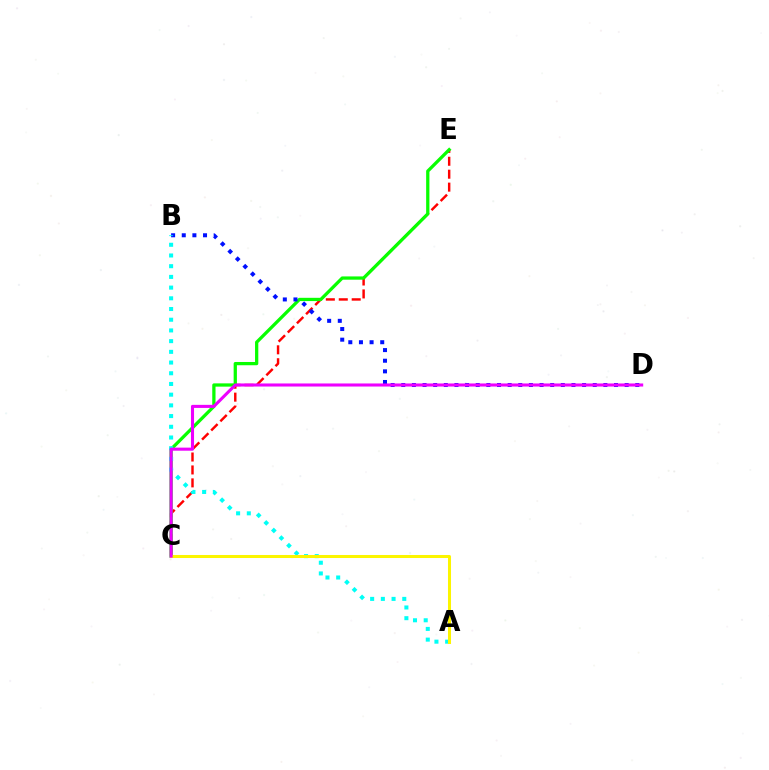{('C', 'E'): [{'color': '#ff0000', 'line_style': 'dashed', 'thickness': 1.76}, {'color': '#08ff00', 'line_style': 'solid', 'thickness': 2.35}], ('B', 'D'): [{'color': '#0010ff', 'line_style': 'dotted', 'thickness': 2.89}], ('A', 'B'): [{'color': '#00fff6', 'line_style': 'dotted', 'thickness': 2.91}], ('A', 'C'): [{'color': '#fcf500', 'line_style': 'solid', 'thickness': 2.18}], ('C', 'D'): [{'color': '#ee00ff', 'line_style': 'solid', 'thickness': 2.21}]}